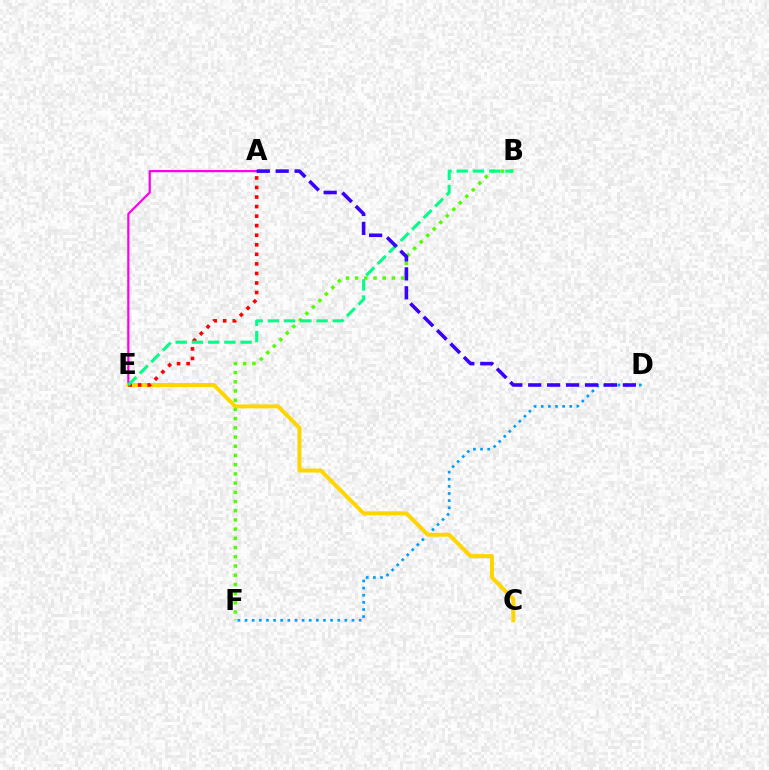{('B', 'F'): [{'color': '#4fff00', 'line_style': 'dotted', 'thickness': 2.5}], ('D', 'F'): [{'color': '#009eff', 'line_style': 'dotted', 'thickness': 1.94}], ('A', 'E'): [{'color': '#ff00ed', 'line_style': 'solid', 'thickness': 1.6}, {'color': '#ff0000', 'line_style': 'dotted', 'thickness': 2.59}], ('C', 'E'): [{'color': '#ffd500', 'line_style': 'solid', 'thickness': 2.87}], ('B', 'E'): [{'color': '#00ff86', 'line_style': 'dashed', 'thickness': 2.2}], ('A', 'D'): [{'color': '#3700ff', 'line_style': 'dashed', 'thickness': 2.57}]}